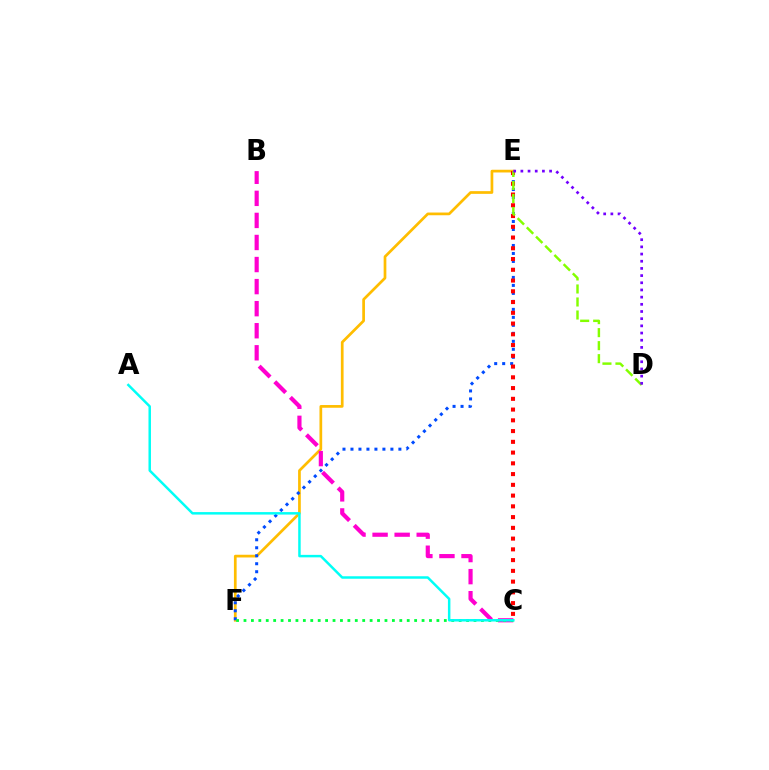{('E', 'F'): [{'color': '#ffbd00', 'line_style': 'solid', 'thickness': 1.95}, {'color': '#004bff', 'line_style': 'dotted', 'thickness': 2.17}], ('C', 'E'): [{'color': '#ff0000', 'line_style': 'dotted', 'thickness': 2.92}], ('D', 'E'): [{'color': '#84ff00', 'line_style': 'dashed', 'thickness': 1.77}, {'color': '#7200ff', 'line_style': 'dotted', 'thickness': 1.95}], ('B', 'C'): [{'color': '#ff00cf', 'line_style': 'dashed', 'thickness': 3.0}], ('C', 'F'): [{'color': '#00ff39', 'line_style': 'dotted', 'thickness': 2.02}], ('A', 'C'): [{'color': '#00fff6', 'line_style': 'solid', 'thickness': 1.79}]}